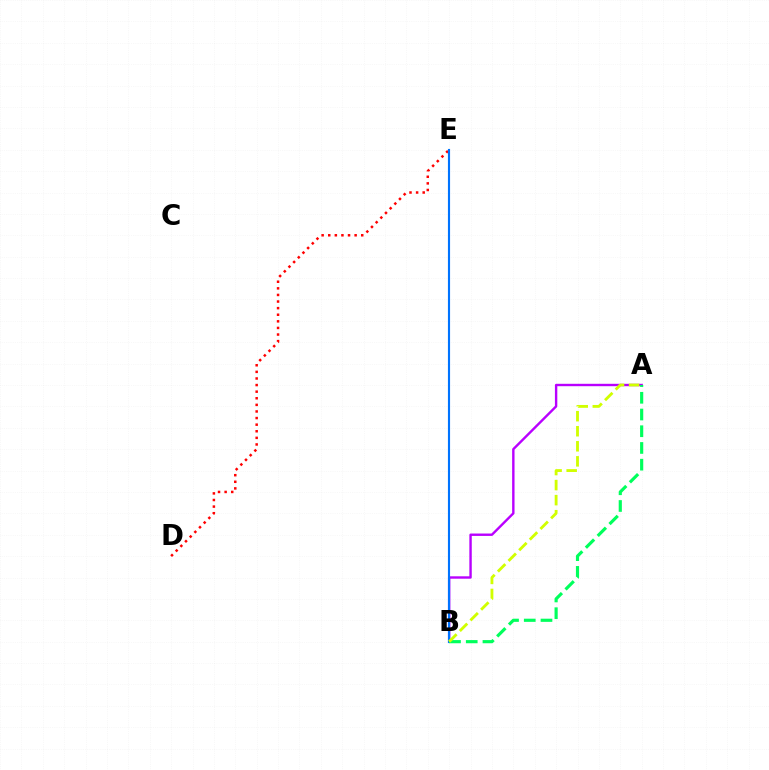{('A', 'B'): [{'color': '#b900ff', 'line_style': 'solid', 'thickness': 1.73}, {'color': '#00ff5c', 'line_style': 'dashed', 'thickness': 2.27}, {'color': '#d1ff00', 'line_style': 'dashed', 'thickness': 2.04}], ('D', 'E'): [{'color': '#ff0000', 'line_style': 'dotted', 'thickness': 1.79}], ('B', 'E'): [{'color': '#0074ff', 'line_style': 'solid', 'thickness': 1.54}]}